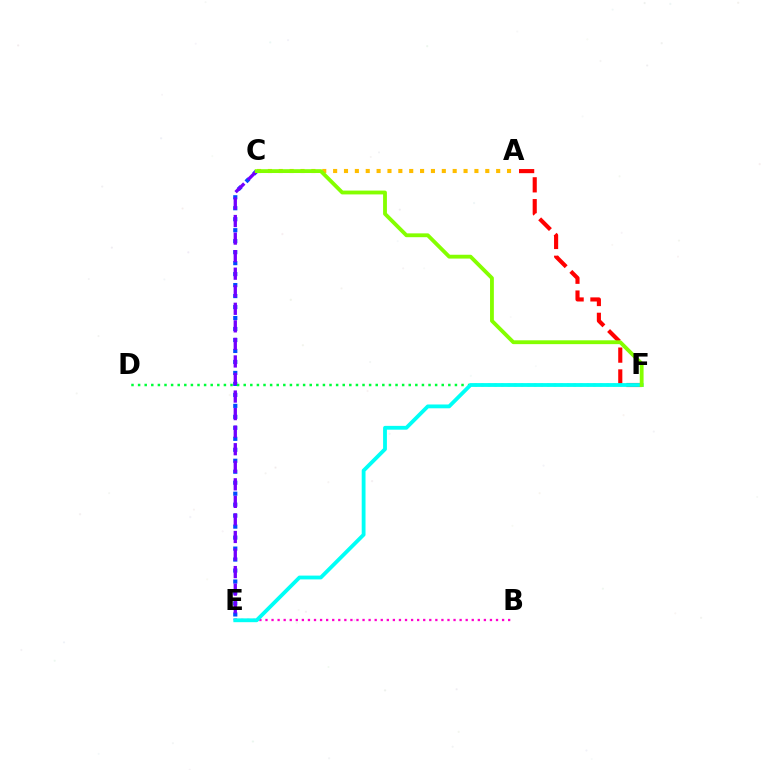{('A', 'F'): [{'color': '#ff0000', 'line_style': 'dashed', 'thickness': 2.97}], ('C', 'E'): [{'color': '#004bff', 'line_style': 'dotted', 'thickness': 2.98}, {'color': '#7200ff', 'line_style': 'dashed', 'thickness': 2.38}], ('D', 'F'): [{'color': '#00ff39', 'line_style': 'dotted', 'thickness': 1.79}], ('A', 'C'): [{'color': '#ffbd00', 'line_style': 'dotted', 'thickness': 2.95}], ('B', 'E'): [{'color': '#ff00cf', 'line_style': 'dotted', 'thickness': 1.65}], ('E', 'F'): [{'color': '#00fff6', 'line_style': 'solid', 'thickness': 2.75}], ('C', 'F'): [{'color': '#84ff00', 'line_style': 'solid', 'thickness': 2.75}]}